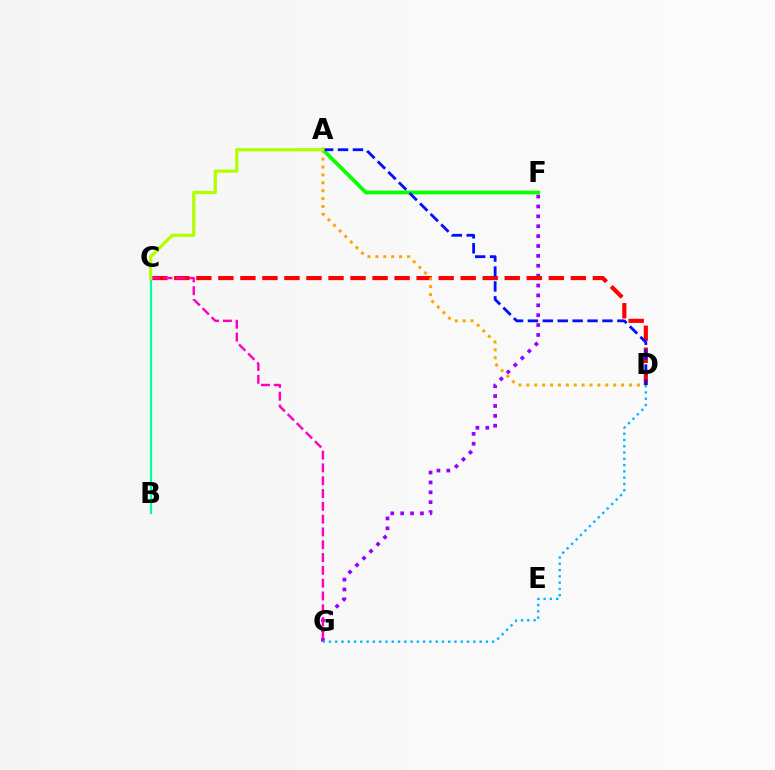{('F', 'G'): [{'color': '#9b00ff', 'line_style': 'dotted', 'thickness': 2.69}], ('C', 'D'): [{'color': '#ff0000', 'line_style': 'dashed', 'thickness': 2.99}], ('A', 'F'): [{'color': '#08ff00', 'line_style': 'solid', 'thickness': 2.71}], ('A', 'D'): [{'color': '#ffa500', 'line_style': 'dotted', 'thickness': 2.15}, {'color': '#0010ff', 'line_style': 'dashed', 'thickness': 2.03}], ('C', 'G'): [{'color': '#ff00bd', 'line_style': 'dashed', 'thickness': 1.74}], ('B', 'C'): [{'color': '#00ff9d', 'line_style': 'solid', 'thickness': 1.61}], ('A', 'C'): [{'color': '#b3ff00', 'line_style': 'solid', 'thickness': 2.34}], ('D', 'G'): [{'color': '#00b5ff', 'line_style': 'dotted', 'thickness': 1.71}]}